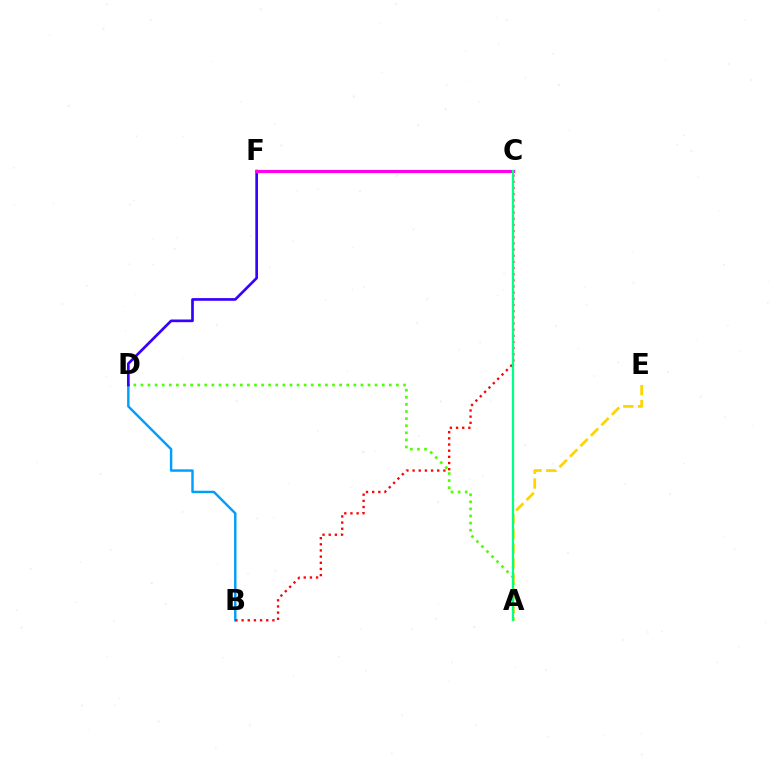{('A', 'D'): [{'color': '#4fff00', 'line_style': 'dotted', 'thickness': 1.93}], ('A', 'E'): [{'color': '#ffd500', 'line_style': 'dashed', 'thickness': 2.01}], ('B', 'D'): [{'color': '#009eff', 'line_style': 'solid', 'thickness': 1.75}], ('D', 'F'): [{'color': '#3700ff', 'line_style': 'solid', 'thickness': 1.93}], ('C', 'F'): [{'color': '#ff00ed', 'line_style': 'solid', 'thickness': 2.25}], ('B', 'C'): [{'color': '#ff0000', 'line_style': 'dotted', 'thickness': 1.67}], ('A', 'C'): [{'color': '#00ff86', 'line_style': 'solid', 'thickness': 1.62}]}